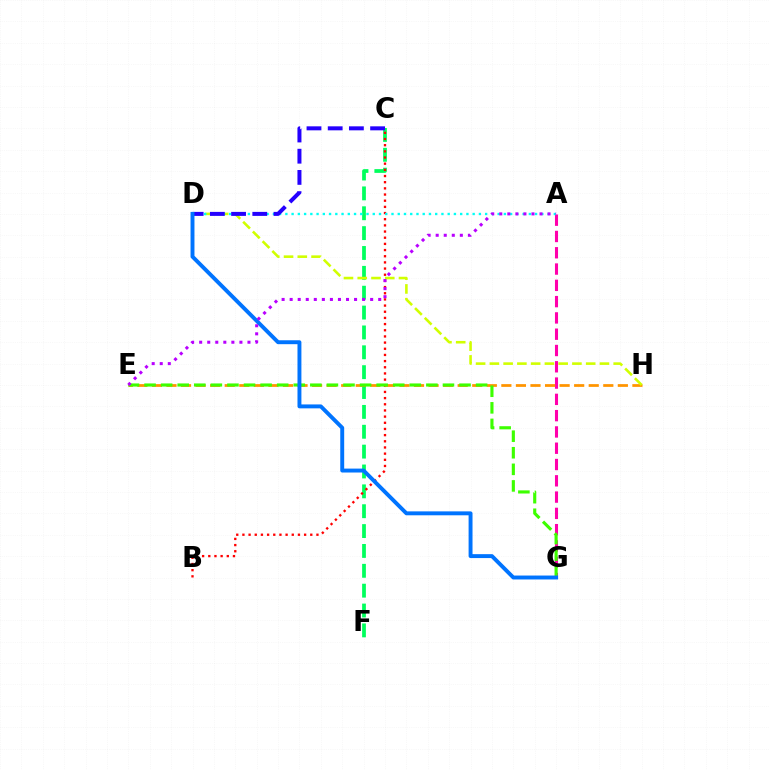{('C', 'F'): [{'color': '#00ff5c', 'line_style': 'dashed', 'thickness': 2.7}], ('B', 'C'): [{'color': '#ff0000', 'line_style': 'dotted', 'thickness': 1.68}], ('A', 'G'): [{'color': '#ff00ac', 'line_style': 'dashed', 'thickness': 2.21}], ('E', 'H'): [{'color': '#ff9400', 'line_style': 'dashed', 'thickness': 1.98}], ('D', 'H'): [{'color': '#d1ff00', 'line_style': 'dashed', 'thickness': 1.87}], ('A', 'D'): [{'color': '#00fff6', 'line_style': 'dotted', 'thickness': 1.7}], ('E', 'G'): [{'color': '#3dff00', 'line_style': 'dashed', 'thickness': 2.25}], ('C', 'D'): [{'color': '#2500ff', 'line_style': 'dashed', 'thickness': 2.88}], ('D', 'G'): [{'color': '#0074ff', 'line_style': 'solid', 'thickness': 2.82}], ('A', 'E'): [{'color': '#b900ff', 'line_style': 'dotted', 'thickness': 2.19}]}